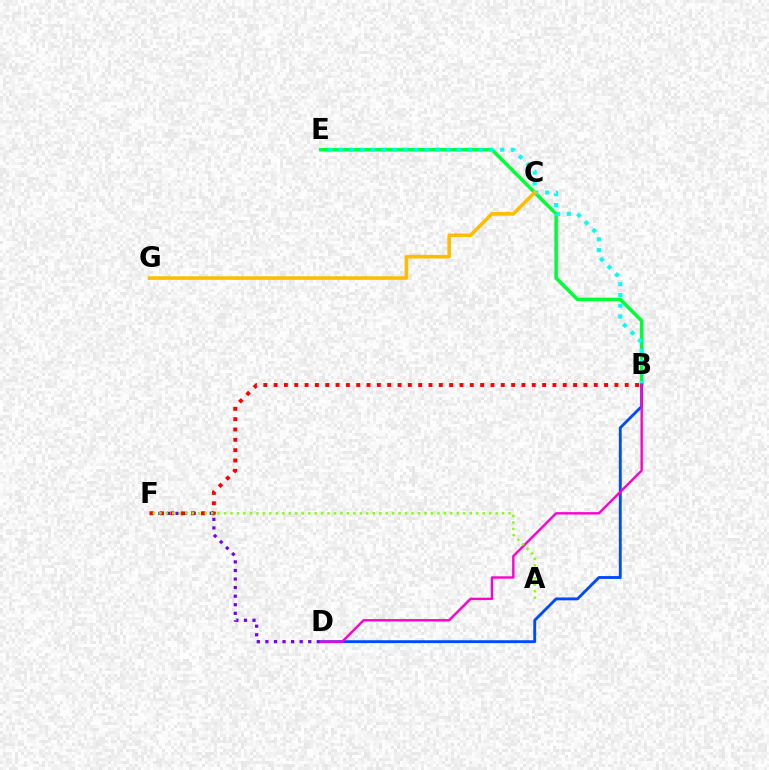{('D', 'F'): [{'color': '#7200ff', 'line_style': 'dotted', 'thickness': 2.33}], ('B', 'F'): [{'color': '#ff0000', 'line_style': 'dotted', 'thickness': 2.81}], ('B', 'E'): [{'color': '#00ff39', 'line_style': 'solid', 'thickness': 2.56}, {'color': '#00fff6', 'line_style': 'dotted', 'thickness': 2.92}], ('B', 'D'): [{'color': '#004bff', 'line_style': 'solid', 'thickness': 2.06}, {'color': '#ff00cf', 'line_style': 'solid', 'thickness': 1.73}], ('C', 'G'): [{'color': '#ffbd00', 'line_style': 'solid', 'thickness': 2.58}], ('A', 'F'): [{'color': '#84ff00', 'line_style': 'dotted', 'thickness': 1.76}]}